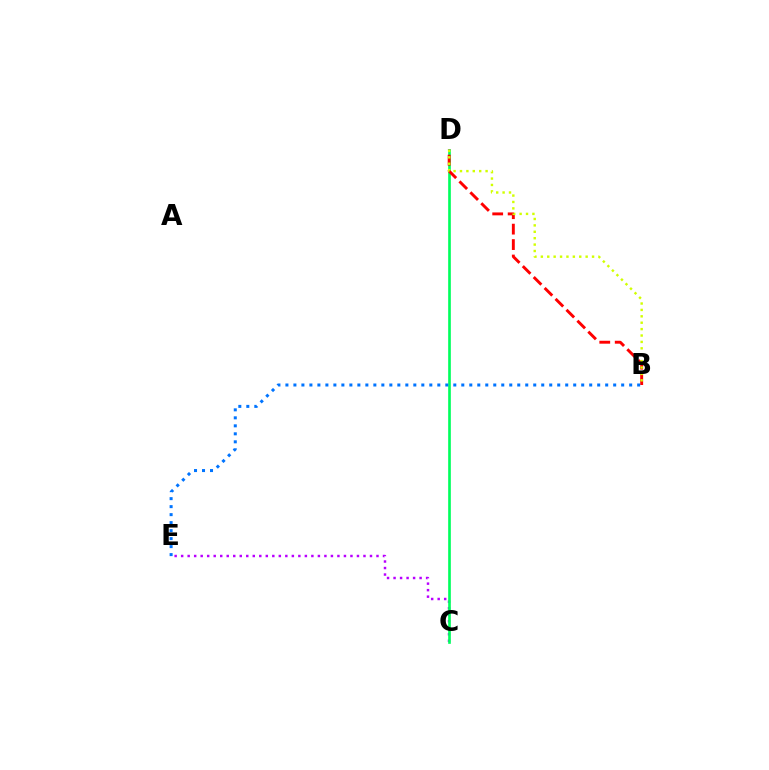{('C', 'E'): [{'color': '#b900ff', 'line_style': 'dotted', 'thickness': 1.77}], ('C', 'D'): [{'color': '#00ff5c', 'line_style': 'solid', 'thickness': 1.92}], ('B', 'D'): [{'color': '#ff0000', 'line_style': 'dashed', 'thickness': 2.1}, {'color': '#d1ff00', 'line_style': 'dotted', 'thickness': 1.74}], ('B', 'E'): [{'color': '#0074ff', 'line_style': 'dotted', 'thickness': 2.17}]}